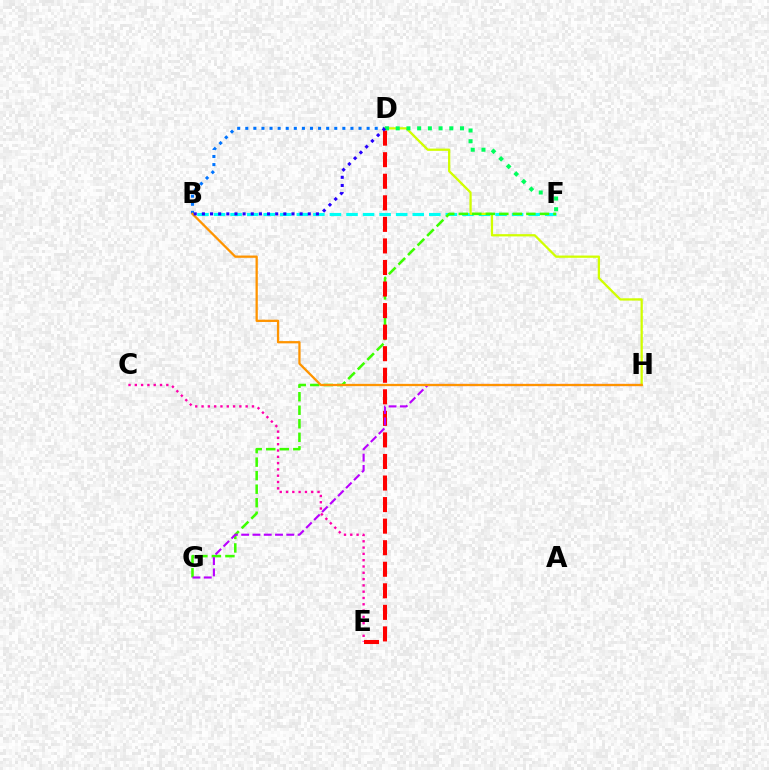{('B', 'D'): [{'color': '#0074ff', 'line_style': 'dotted', 'thickness': 2.2}, {'color': '#2500ff', 'line_style': 'dotted', 'thickness': 2.21}], ('C', 'E'): [{'color': '#ff00ac', 'line_style': 'dotted', 'thickness': 1.71}], ('B', 'F'): [{'color': '#00fff6', 'line_style': 'dashed', 'thickness': 2.25}], ('D', 'H'): [{'color': '#d1ff00', 'line_style': 'solid', 'thickness': 1.64}], ('F', 'G'): [{'color': '#3dff00', 'line_style': 'dashed', 'thickness': 1.84}], ('D', 'F'): [{'color': '#00ff5c', 'line_style': 'dotted', 'thickness': 2.91}], ('D', 'E'): [{'color': '#ff0000', 'line_style': 'dashed', 'thickness': 2.93}], ('G', 'H'): [{'color': '#b900ff', 'line_style': 'dashed', 'thickness': 1.53}], ('B', 'H'): [{'color': '#ff9400', 'line_style': 'solid', 'thickness': 1.64}]}